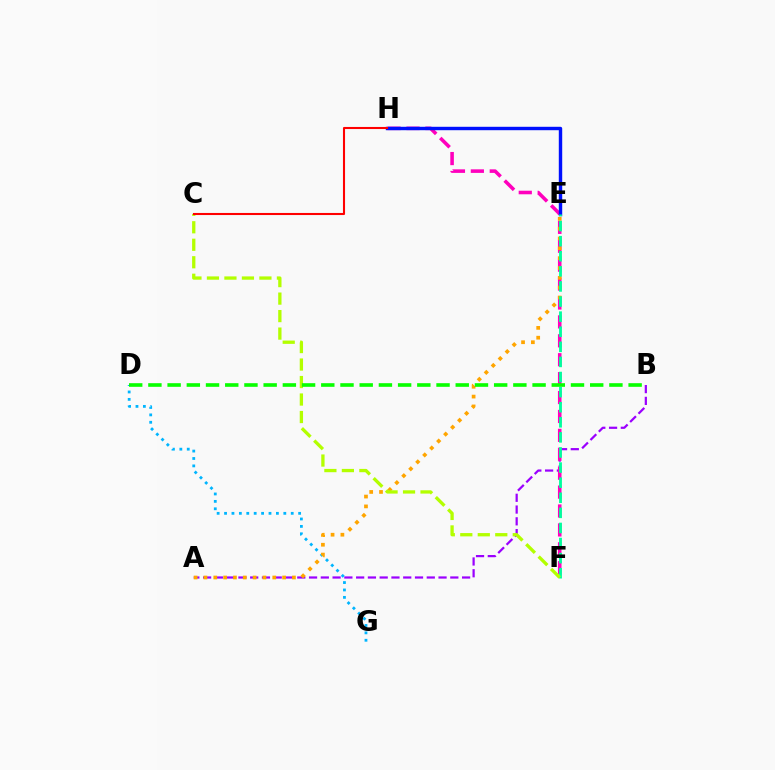{('A', 'B'): [{'color': '#9b00ff', 'line_style': 'dashed', 'thickness': 1.6}], ('D', 'G'): [{'color': '#00b5ff', 'line_style': 'dotted', 'thickness': 2.01}], ('F', 'H'): [{'color': '#ff00bd', 'line_style': 'dashed', 'thickness': 2.57}], ('A', 'E'): [{'color': '#ffa500', 'line_style': 'dotted', 'thickness': 2.67}], ('E', 'H'): [{'color': '#0010ff', 'line_style': 'solid', 'thickness': 2.46}], ('E', 'F'): [{'color': '#00ff9d', 'line_style': 'dashed', 'thickness': 2.05}], ('C', 'F'): [{'color': '#b3ff00', 'line_style': 'dashed', 'thickness': 2.38}], ('B', 'D'): [{'color': '#08ff00', 'line_style': 'dashed', 'thickness': 2.61}], ('C', 'H'): [{'color': '#ff0000', 'line_style': 'solid', 'thickness': 1.5}]}